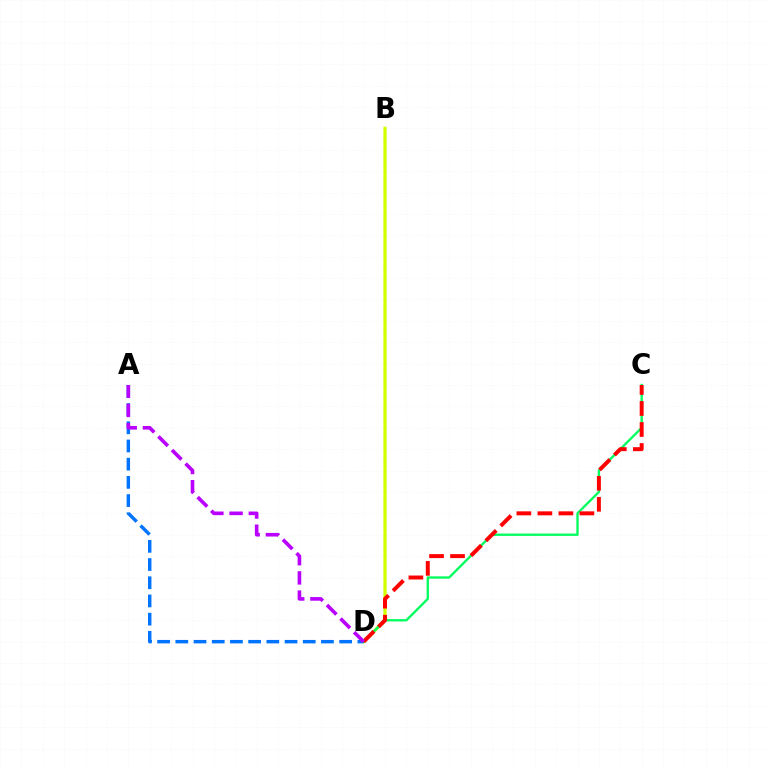{('B', 'D'): [{'color': '#d1ff00', 'line_style': 'solid', 'thickness': 2.32}], ('C', 'D'): [{'color': '#00ff5c', 'line_style': 'solid', 'thickness': 1.67}, {'color': '#ff0000', 'line_style': 'dashed', 'thickness': 2.85}], ('A', 'D'): [{'color': '#0074ff', 'line_style': 'dashed', 'thickness': 2.47}, {'color': '#b900ff', 'line_style': 'dashed', 'thickness': 2.61}]}